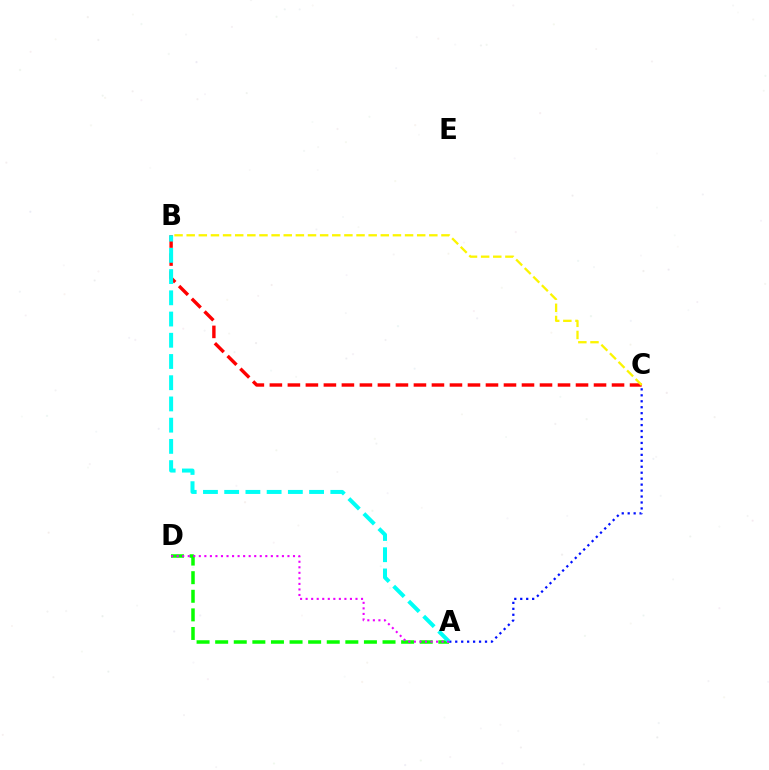{('A', 'D'): [{'color': '#08ff00', 'line_style': 'dashed', 'thickness': 2.53}, {'color': '#ee00ff', 'line_style': 'dotted', 'thickness': 1.51}], ('B', 'C'): [{'color': '#ff0000', 'line_style': 'dashed', 'thickness': 2.45}, {'color': '#fcf500', 'line_style': 'dashed', 'thickness': 1.65}], ('A', 'C'): [{'color': '#0010ff', 'line_style': 'dotted', 'thickness': 1.62}], ('A', 'B'): [{'color': '#00fff6', 'line_style': 'dashed', 'thickness': 2.88}]}